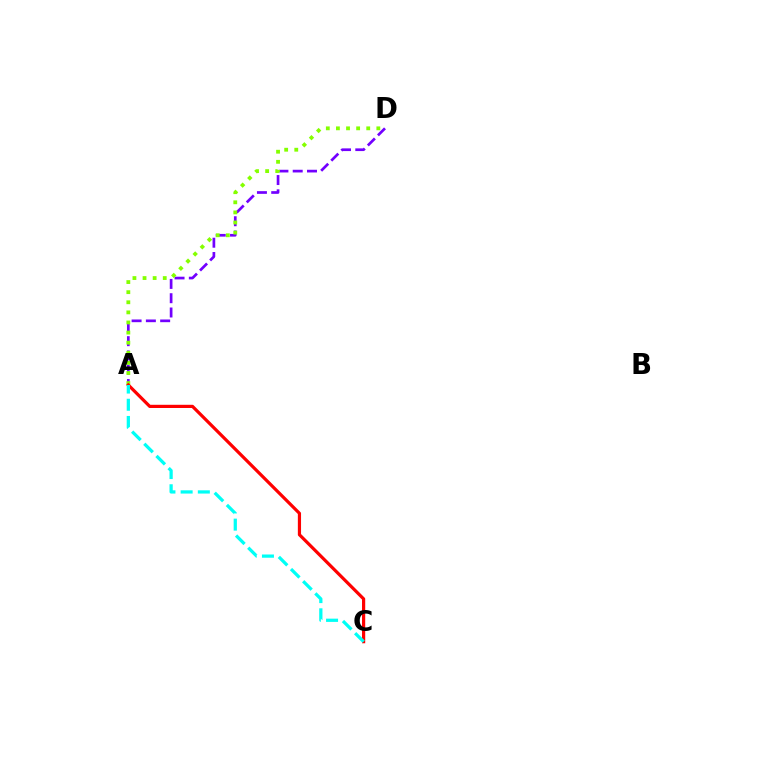{('A', 'D'): [{'color': '#7200ff', 'line_style': 'dashed', 'thickness': 1.94}, {'color': '#84ff00', 'line_style': 'dotted', 'thickness': 2.75}], ('A', 'C'): [{'color': '#ff0000', 'line_style': 'solid', 'thickness': 2.3}, {'color': '#00fff6', 'line_style': 'dashed', 'thickness': 2.34}]}